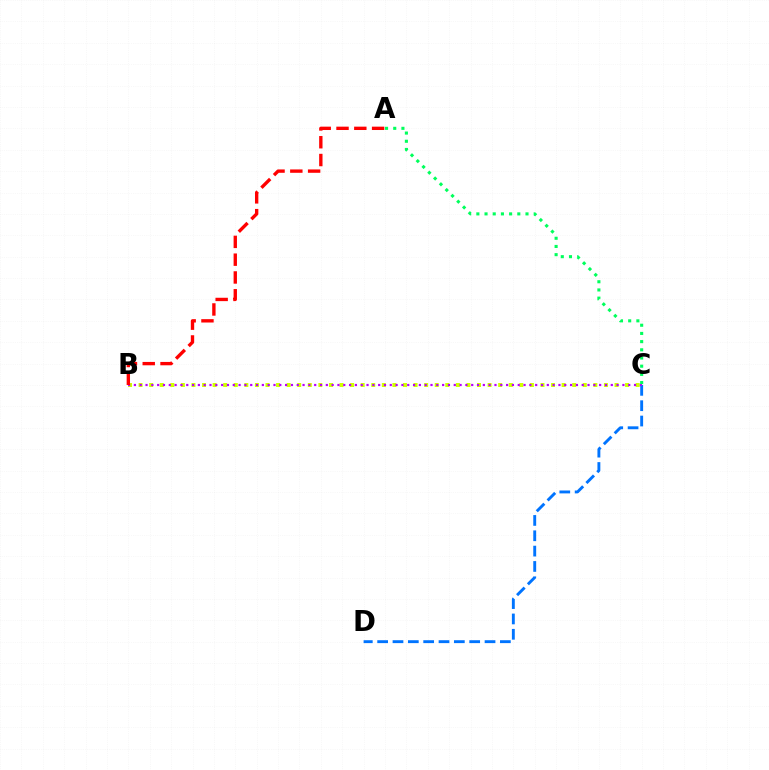{('B', 'C'): [{'color': '#d1ff00', 'line_style': 'dotted', 'thickness': 2.87}, {'color': '#b900ff', 'line_style': 'dotted', 'thickness': 1.58}], ('C', 'D'): [{'color': '#0074ff', 'line_style': 'dashed', 'thickness': 2.08}], ('A', 'C'): [{'color': '#00ff5c', 'line_style': 'dotted', 'thickness': 2.23}], ('A', 'B'): [{'color': '#ff0000', 'line_style': 'dashed', 'thickness': 2.42}]}